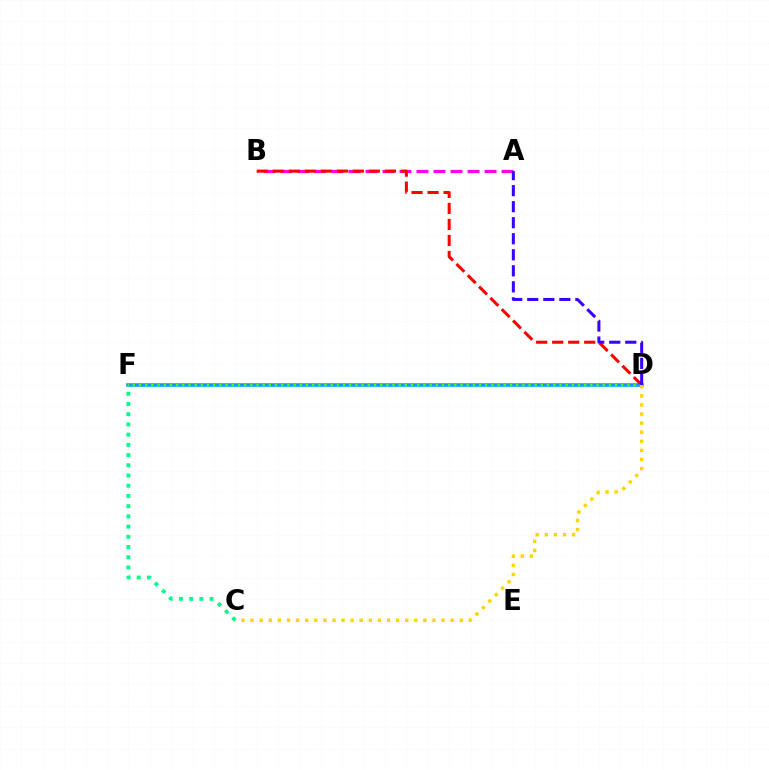{('D', 'F'): [{'color': '#009eff', 'line_style': 'solid', 'thickness': 2.55}, {'color': '#4fff00', 'line_style': 'dotted', 'thickness': 1.68}], ('A', 'B'): [{'color': '#ff00ed', 'line_style': 'dashed', 'thickness': 2.31}], ('B', 'D'): [{'color': '#ff0000', 'line_style': 'dashed', 'thickness': 2.18}], ('C', 'F'): [{'color': '#00ff86', 'line_style': 'dotted', 'thickness': 2.78}], ('C', 'D'): [{'color': '#ffd500', 'line_style': 'dotted', 'thickness': 2.47}], ('A', 'D'): [{'color': '#3700ff', 'line_style': 'dashed', 'thickness': 2.18}]}